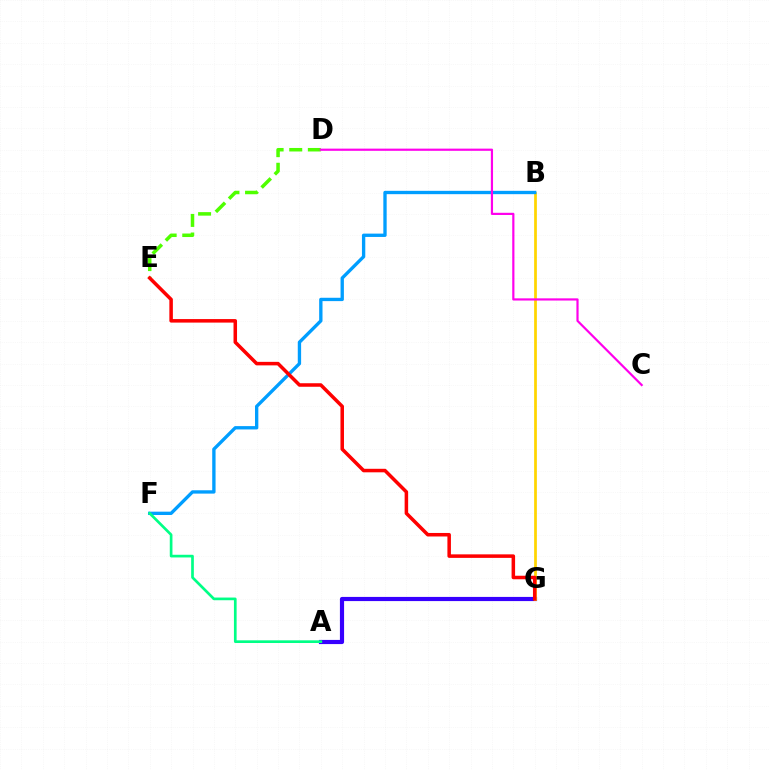{('D', 'E'): [{'color': '#4fff00', 'line_style': 'dashed', 'thickness': 2.53}], ('A', 'G'): [{'color': '#3700ff', 'line_style': 'solid', 'thickness': 3.0}], ('B', 'G'): [{'color': '#ffd500', 'line_style': 'solid', 'thickness': 1.97}], ('B', 'F'): [{'color': '#009eff', 'line_style': 'solid', 'thickness': 2.4}], ('E', 'G'): [{'color': '#ff0000', 'line_style': 'solid', 'thickness': 2.54}], ('C', 'D'): [{'color': '#ff00ed', 'line_style': 'solid', 'thickness': 1.58}], ('A', 'F'): [{'color': '#00ff86', 'line_style': 'solid', 'thickness': 1.93}]}